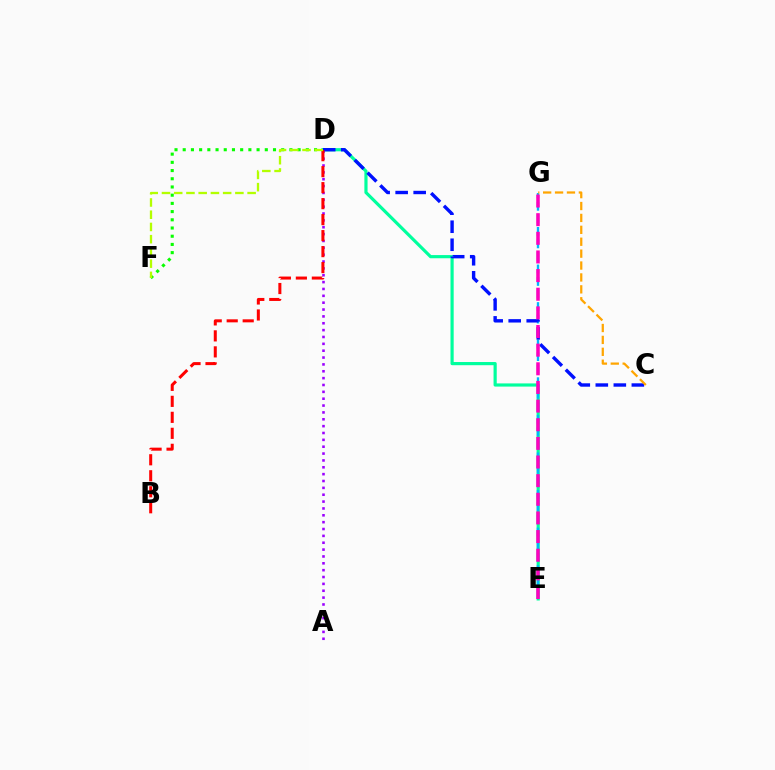{('D', 'F'): [{'color': '#08ff00', 'line_style': 'dotted', 'thickness': 2.23}, {'color': '#b3ff00', 'line_style': 'dashed', 'thickness': 1.66}], ('D', 'E'): [{'color': '#00ff9d', 'line_style': 'solid', 'thickness': 2.29}], ('A', 'D'): [{'color': '#9b00ff', 'line_style': 'dotted', 'thickness': 1.86}], ('E', 'G'): [{'color': '#00b5ff', 'line_style': 'dashed', 'thickness': 1.7}, {'color': '#ff00bd', 'line_style': 'dashed', 'thickness': 2.53}], ('C', 'D'): [{'color': '#0010ff', 'line_style': 'dashed', 'thickness': 2.45}], ('B', 'D'): [{'color': '#ff0000', 'line_style': 'dashed', 'thickness': 2.17}], ('C', 'G'): [{'color': '#ffa500', 'line_style': 'dashed', 'thickness': 1.62}]}